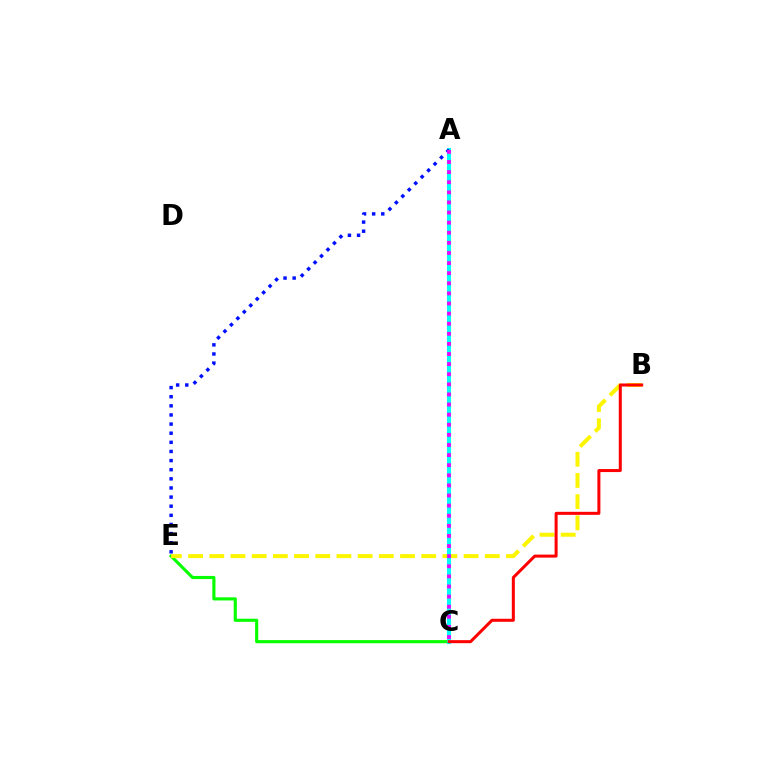{('C', 'E'): [{'color': '#08ff00', 'line_style': 'solid', 'thickness': 2.25}], ('B', 'E'): [{'color': '#fcf500', 'line_style': 'dashed', 'thickness': 2.88}], ('A', 'C'): [{'color': '#00fff6', 'line_style': 'solid', 'thickness': 2.96}, {'color': '#ee00ff', 'line_style': 'dotted', 'thickness': 2.75}], ('A', 'E'): [{'color': '#0010ff', 'line_style': 'dotted', 'thickness': 2.48}], ('B', 'C'): [{'color': '#ff0000', 'line_style': 'solid', 'thickness': 2.18}]}